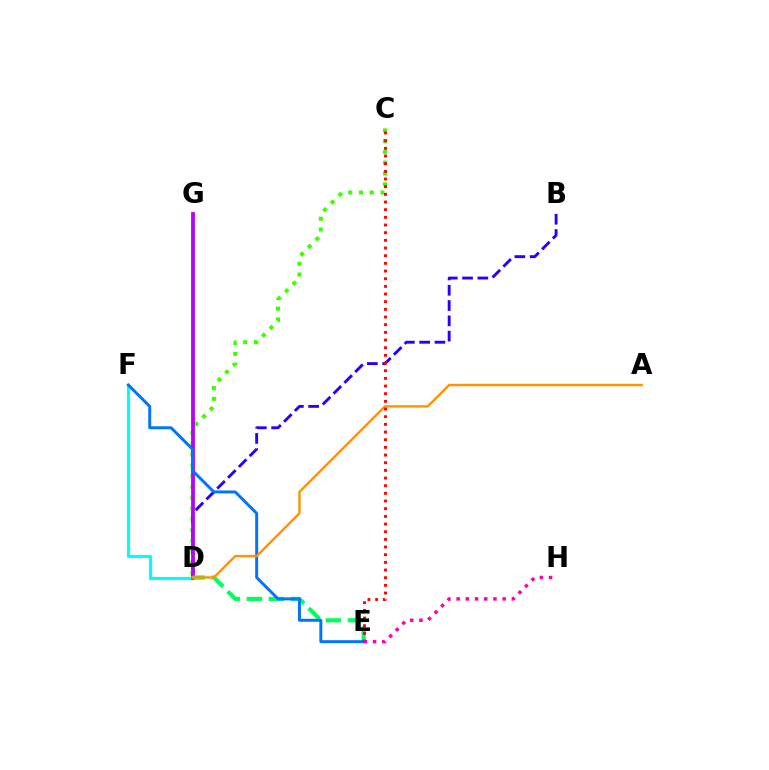{('C', 'D'): [{'color': '#3dff00', 'line_style': 'dotted', 'thickness': 2.93}], ('B', 'D'): [{'color': '#2500ff', 'line_style': 'dashed', 'thickness': 2.08}], ('D', 'G'): [{'color': '#d1ff00', 'line_style': 'solid', 'thickness': 2.37}, {'color': '#b900ff', 'line_style': 'solid', 'thickness': 2.72}], ('D', 'F'): [{'color': '#00fff6', 'line_style': 'solid', 'thickness': 2.26}], ('D', 'E'): [{'color': '#00ff5c', 'line_style': 'dashed', 'thickness': 2.99}], ('E', 'F'): [{'color': '#0074ff', 'line_style': 'solid', 'thickness': 2.13}], ('A', 'D'): [{'color': '#ff9400', 'line_style': 'solid', 'thickness': 1.75}], ('C', 'E'): [{'color': '#ff0000', 'line_style': 'dotted', 'thickness': 2.08}], ('E', 'H'): [{'color': '#ff00ac', 'line_style': 'dotted', 'thickness': 2.5}]}